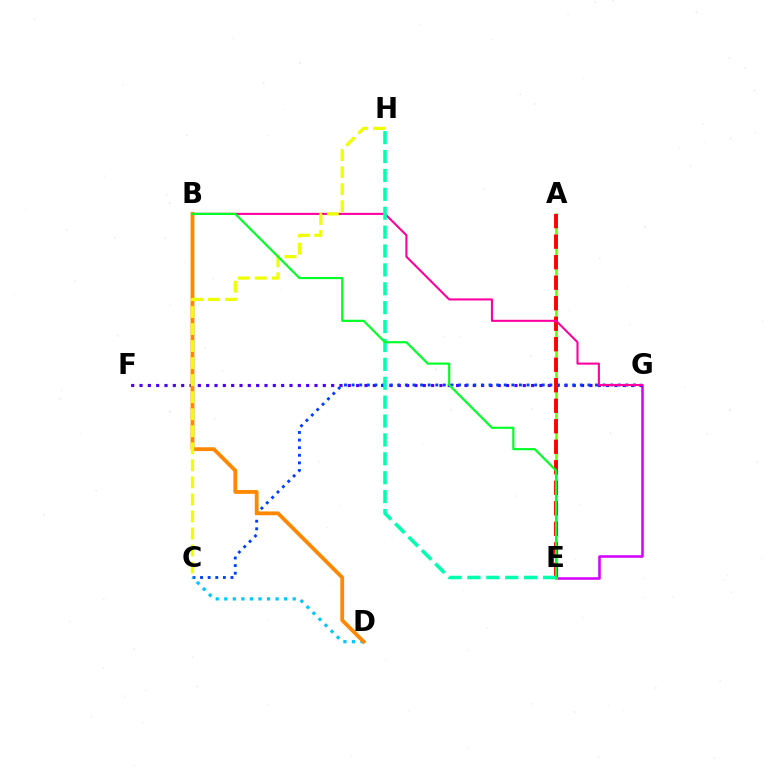{('E', 'G'): [{'color': '#d600ff', 'line_style': 'solid', 'thickness': 1.83}], ('A', 'E'): [{'color': '#66ff00', 'line_style': 'solid', 'thickness': 1.88}, {'color': '#ff0000', 'line_style': 'dashed', 'thickness': 2.79}], ('F', 'G'): [{'color': '#4f00ff', 'line_style': 'dotted', 'thickness': 2.26}], ('C', 'G'): [{'color': '#003fff', 'line_style': 'dotted', 'thickness': 2.07}], ('C', 'D'): [{'color': '#00c7ff', 'line_style': 'dotted', 'thickness': 2.32}], ('B', 'G'): [{'color': '#ff00a0', 'line_style': 'solid', 'thickness': 1.5}], ('B', 'D'): [{'color': '#ff8800', 'line_style': 'solid', 'thickness': 2.74}], ('E', 'H'): [{'color': '#00ffaf', 'line_style': 'dashed', 'thickness': 2.57}], ('C', 'H'): [{'color': '#eeff00', 'line_style': 'dashed', 'thickness': 2.31}], ('B', 'E'): [{'color': '#00ff27', 'line_style': 'solid', 'thickness': 1.56}]}